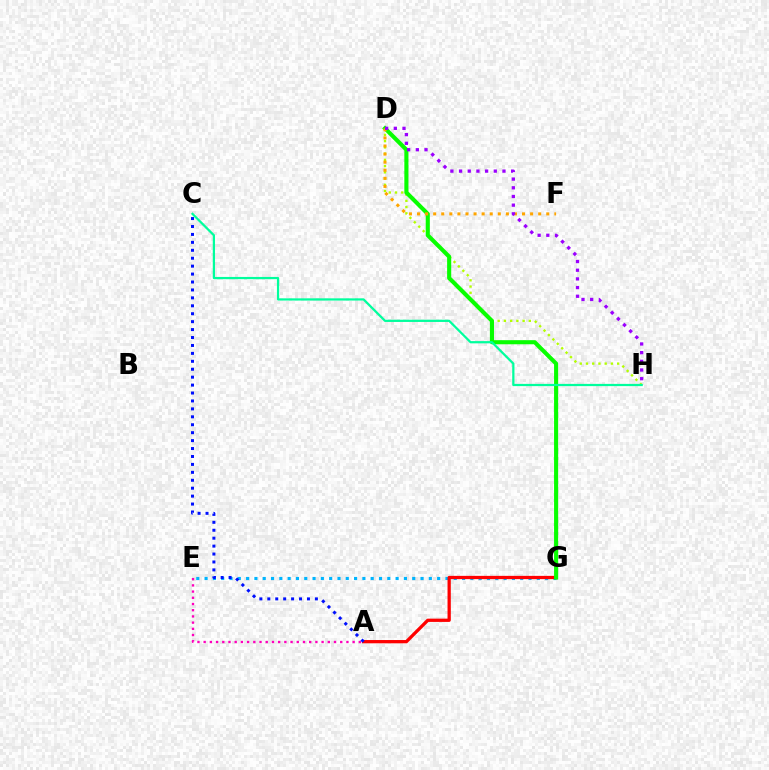{('E', 'G'): [{'color': '#00b5ff', 'line_style': 'dotted', 'thickness': 2.26}], ('A', 'G'): [{'color': '#ff0000', 'line_style': 'solid', 'thickness': 2.35}], ('D', 'H'): [{'color': '#b3ff00', 'line_style': 'dotted', 'thickness': 1.69}, {'color': '#9b00ff', 'line_style': 'dotted', 'thickness': 2.36}], ('D', 'G'): [{'color': '#08ff00', 'line_style': 'solid', 'thickness': 2.95}], ('C', 'H'): [{'color': '#00ff9d', 'line_style': 'solid', 'thickness': 1.61}], ('A', 'E'): [{'color': '#ff00bd', 'line_style': 'dotted', 'thickness': 1.69}], ('D', 'F'): [{'color': '#ffa500', 'line_style': 'dotted', 'thickness': 2.19}], ('A', 'C'): [{'color': '#0010ff', 'line_style': 'dotted', 'thickness': 2.15}]}